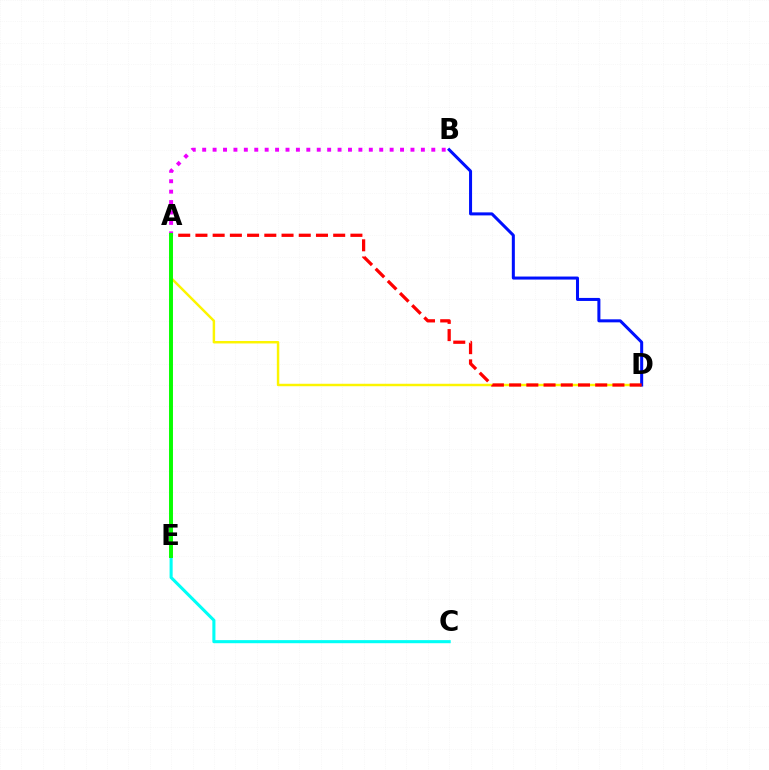{('A', 'D'): [{'color': '#fcf500', 'line_style': 'solid', 'thickness': 1.77}, {'color': '#ff0000', 'line_style': 'dashed', 'thickness': 2.34}], ('B', 'D'): [{'color': '#0010ff', 'line_style': 'solid', 'thickness': 2.18}], ('A', 'B'): [{'color': '#ee00ff', 'line_style': 'dotted', 'thickness': 2.83}], ('C', 'E'): [{'color': '#00fff6', 'line_style': 'solid', 'thickness': 2.22}], ('A', 'E'): [{'color': '#08ff00', 'line_style': 'solid', 'thickness': 2.84}]}